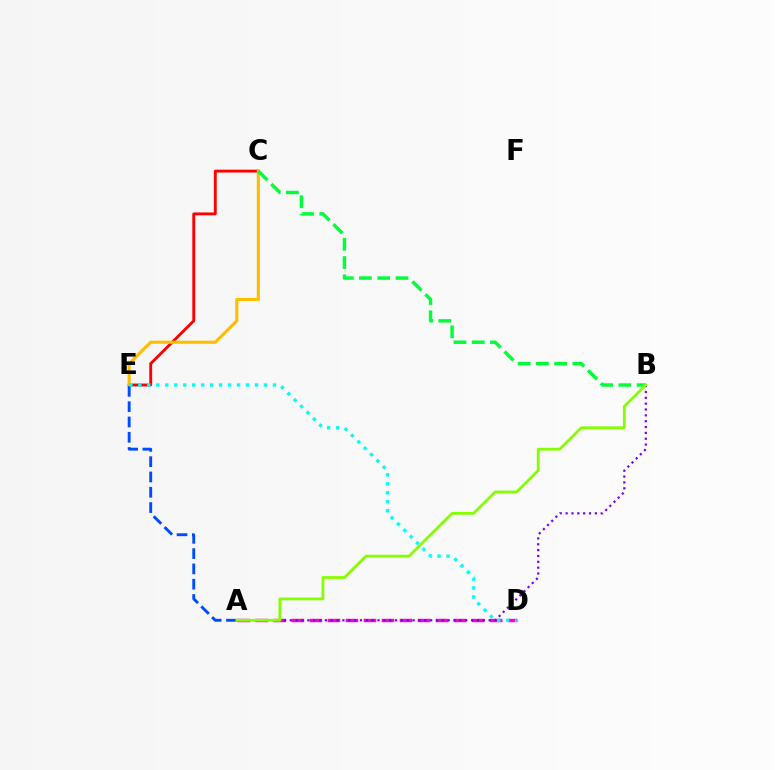{('C', 'E'): [{'color': '#ff0000', 'line_style': 'solid', 'thickness': 2.07}, {'color': '#ffbd00', 'line_style': 'solid', 'thickness': 2.23}], ('B', 'C'): [{'color': '#00ff39', 'line_style': 'dashed', 'thickness': 2.48}], ('A', 'E'): [{'color': '#004bff', 'line_style': 'dashed', 'thickness': 2.08}], ('A', 'D'): [{'color': '#ff00cf', 'line_style': 'dashed', 'thickness': 2.45}], ('A', 'B'): [{'color': '#7200ff', 'line_style': 'dotted', 'thickness': 1.59}, {'color': '#84ff00', 'line_style': 'solid', 'thickness': 2.0}], ('D', 'E'): [{'color': '#00fff6', 'line_style': 'dotted', 'thickness': 2.44}]}